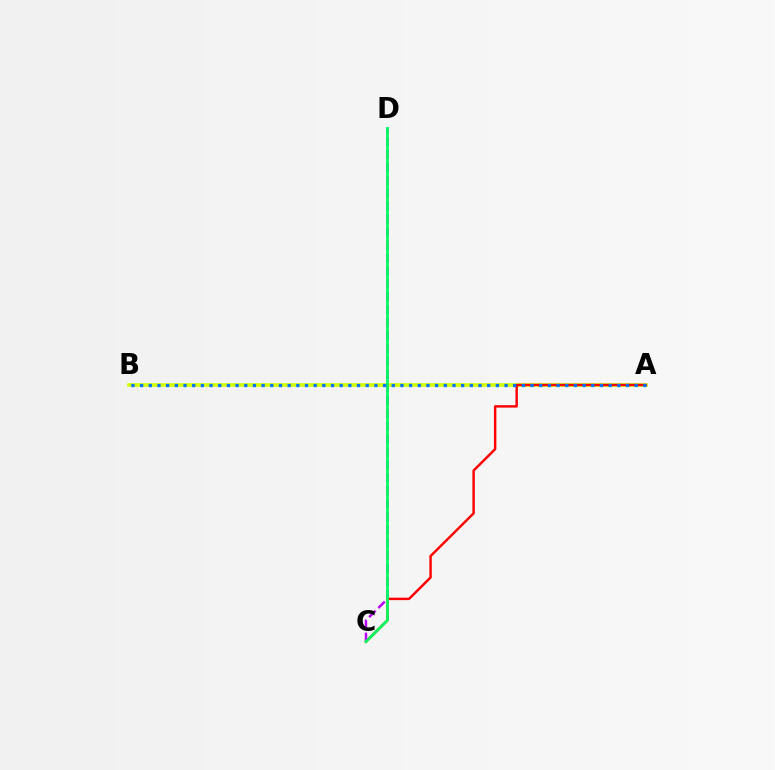{('A', 'B'): [{'color': '#d1ff00', 'line_style': 'solid', 'thickness': 2.6}, {'color': '#0074ff', 'line_style': 'dotted', 'thickness': 2.36}], ('A', 'C'): [{'color': '#ff0000', 'line_style': 'solid', 'thickness': 1.75}], ('C', 'D'): [{'color': '#b900ff', 'line_style': 'dashed', 'thickness': 1.76}, {'color': '#00ff5c', 'line_style': 'solid', 'thickness': 1.95}]}